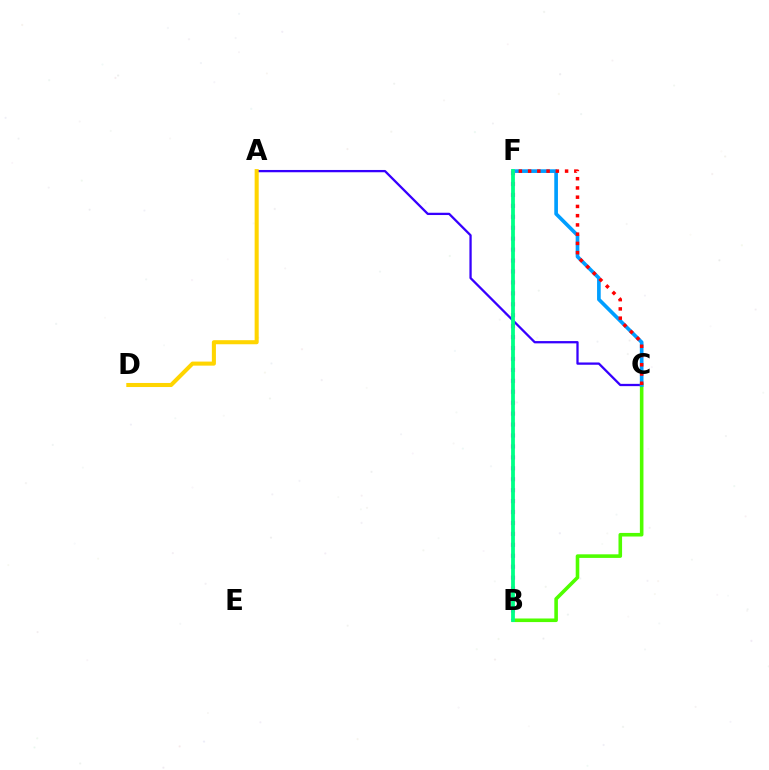{('A', 'C'): [{'color': '#3700ff', 'line_style': 'solid', 'thickness': 1.65}], ('B', 'C'): [{'color': '#4fff00', 'line_style': 'solid', 'thickness': 2.58}], ('C', 'F'): [{'color': '#009eff', 'line_style': 'solid', 'thickness': 2.63}, {'color': '#ff0000', 'line_style': 'dotted', 'thickness': 2.51}], ('B', 'F'): [{'color': '#ff00ed', 'line_style': 'dotted', 'thickness': 2.97}, {'color': '#00ff86', 'line_style': 'solid', 'thickness': 2.73}], ('A', 'D'): [{'color': '#ffd500', 'line_style': 'solid', 'thickness': 2.92}]}